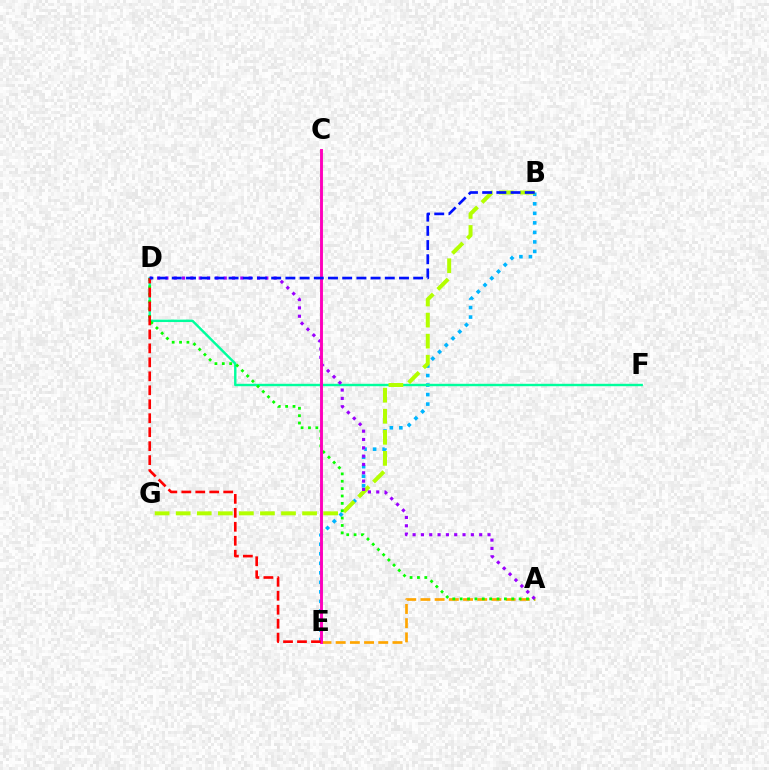{('B', 'E'): [{'color': '#00b5ff', 'line_style': 'dotted', 'thickness': 2.59}], ('A', 'E'): [{'color': '#ffa500', 'line_style': 'dashed', 'thickness': 1.93}], ('D', 'F'): [{'color': '#00ff9d', 'line_style': 'solid', 'thickness': 1.74}], ('B', 'G'): [{'color': '#b3ff00', 'line_style': 'dashed', 'thickness': 2.86}], ('A', 'D'): [{'color': '#08ff00', 'line_style': 'dotted', 'thickness': 2.0}, {'color': '#9b00ff', 'line_style': 'dotted', 'thickness': 2.26}], ('C', 'E'): [{'color': '#ff00bd', 'line_style': 'solid', 'thickness': 2.09}], ('D', 'E'): [{'color': '#ff0000', 'line_style': 'dashed', 'thickness': 1.9}], ('B', 'D'): [{'color': '#0010ff', 'line_style': 'dashed', 'thickness': 1.93}]}